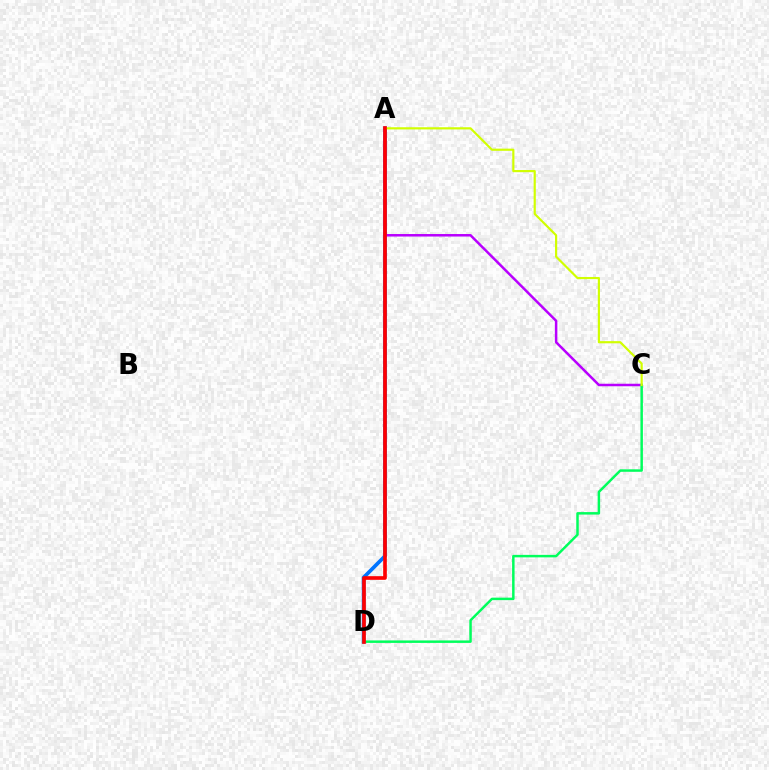{('A', 'D'): [{'color': '#0074ff', 'line_style': 'solid', 'thickness': 2.68}, {'color': '#ff0000', 'line_style': 'solid', 'thickness': 2.63}], ('A', 'C'): [{'color': '#b900ff', 'line_style': 'solid', 'thickness': 1.8}, {'color': '#d1ff00', 'line_style': 'solid', 'thickness': 1.57}], ('C', 'D'): [{'color': '#00ff5c', 'line_style': 'solid', 'thickness': 1.78}]}